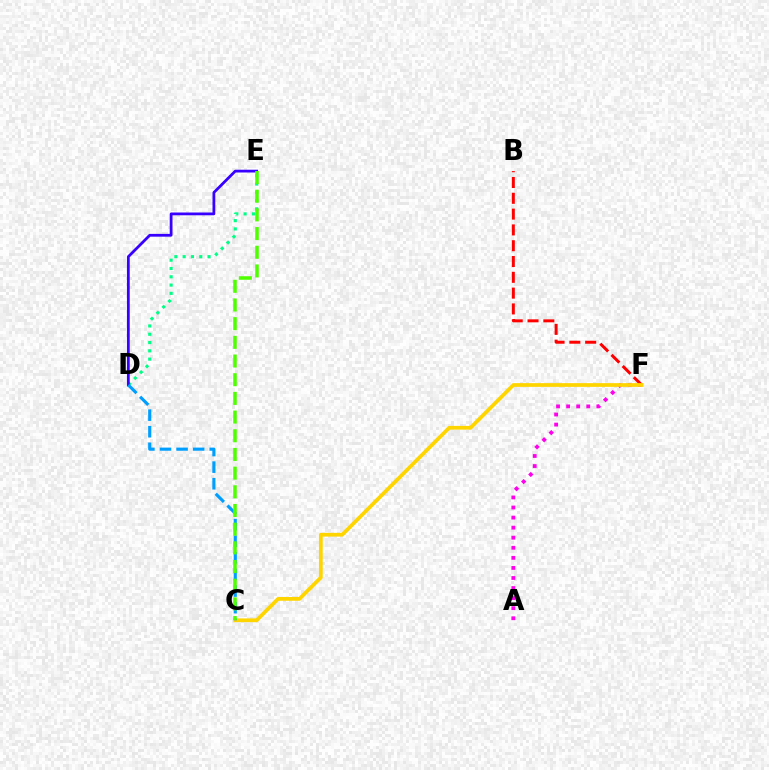{('A', 'F'): [{'color': '#ff00ed', 'line_style': 'dotted', 'thickness': 2.73}], ('B', 'F'): [{'color': '#ff0000', 'line_style': 'dashed', 'thickness': 2.15}], ('D', 'E'): [{'color': '#00ff86', 'line_style': 'dotted', 'thickness': 2.25}, {'color': '#3700ff', 'line_style': 'solid', 'thickness': 2.0}], ('C', 'F'): [{'color': '#ffd500', 'line_style': 'solid', 'thickness': 2.7}], ('C', 'D'): [{'color': '#009eff', 'line_style': 'dashed', 'thickness': 2.25}], ('C', 'E'): [{'color': '#4fff00', 'line_style': 'dashed', 'thickness': 2.54}]}